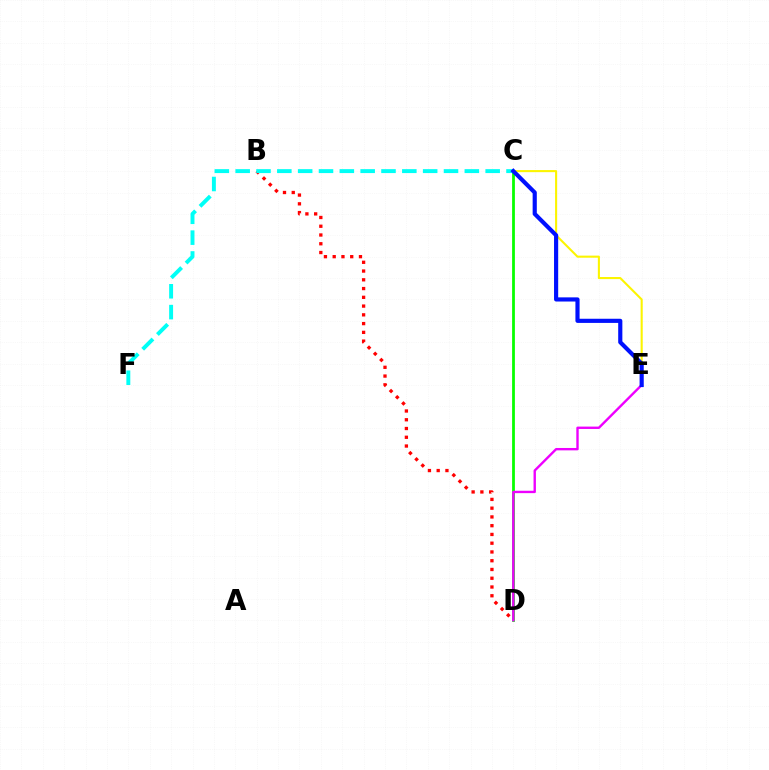{('C', 'D'): [{'color': '#08ff00', 'line_style': 'solid', 'thickness': 2.0}], ('D', 'E'): [{'color': '#ee00ff', 'line_style': 'solid', 'thickness': 1.72}], ('B', 'D'): [{'color': '#ff0000', 'line_style': 'dotted', 'thickness': 2.38}], ('C', 'E'): [{'color': '#fcf500', 'line_style': 'solid', 'thickness': 1.51}, {'color': '#0010ff', 'line_style': 'solid', 'thickness': 2.99}], ('C', 'F'): [{'color': '#00fff6', 'line_style': 'dashed', 'thickness': 2.83}]}